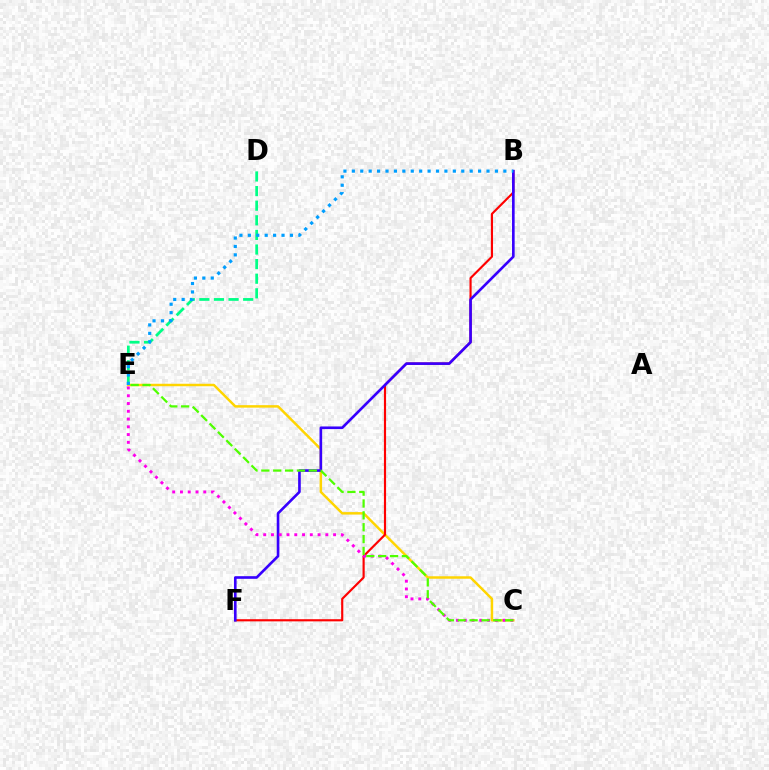{('C', 'E'): [{'color': '#ffd500', 'line_style': 'solid', 'thickness': 1.78}, {'color': '#ff00ed', 'line_style': 'dotted', 'thickness': 2.11}, {'color': '#4fff00', 'line_style': 'dashed', 'thickness': 1.61}], ('B', 'F'): [{'color': '#ff0000', 'line_style': 'solid', 'thickness': 1.55}, {'color': '#3700ff', 'line_style': 'solid', 'thickness': 1.9}], ('D', 'E'): [{'color': '#00ff86', 'line_style': 'dashed', 'thickness': 1.98}], ('B', 'E'): [{'color': '#009eff', 'line_style': 'dotted', 'thickness': 2.29}]}